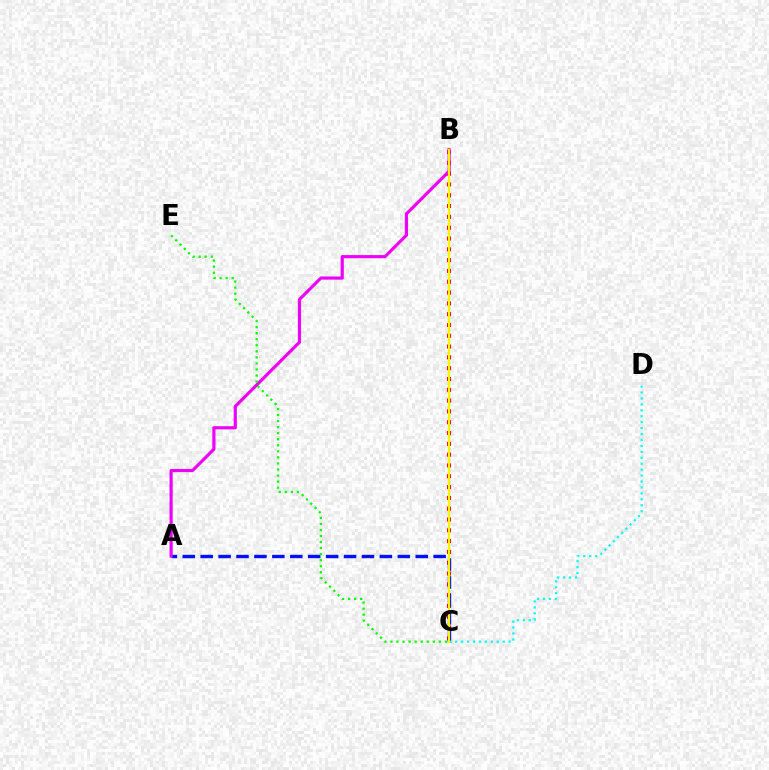{('B', 'C'): [{'color': '#ff0000', 'line_style': 'dotted', 'thickness': 2.94}, {'color': '#fcf500', 'line_style': 'solid', 'thickness': 1.54}], ('A', 'C'): [{'color': '#0010ff', 'line_style': 'dashed', 'thickness': 2.43}], ('A', 'B'): [{'color': '#ee00ff', 'line_style': 'solid', 'thickness': 2.28}], ('C', 'D'): [{'color': '#00fff6', 'line_style': 'dotted', 'thickness': 1.61}], ('C', 'E'): [{'color': '#08ff00', 'line_style': 'dotted', 'thickness': 1.64}]}